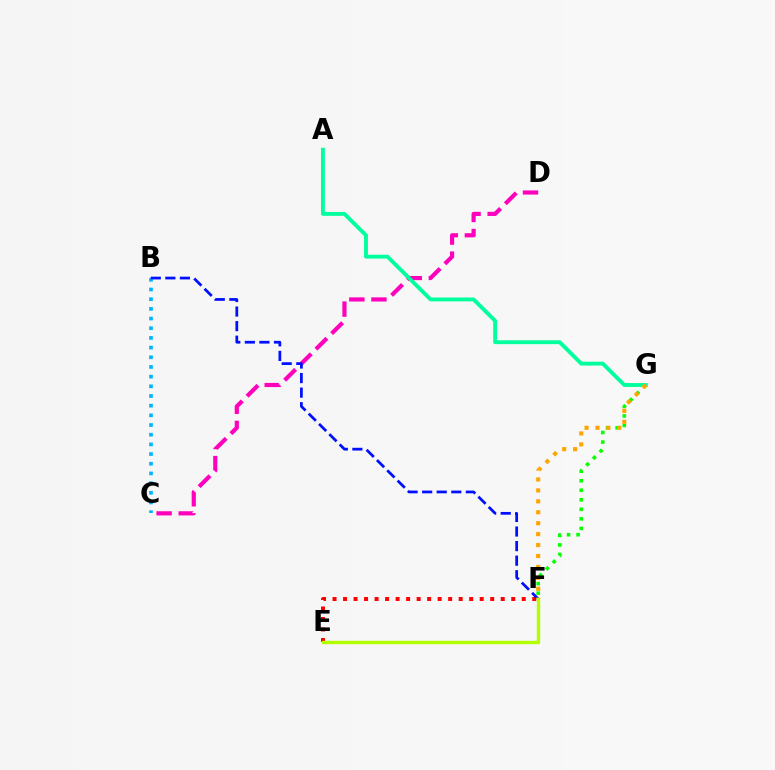{('E', 'F'): [{'color': '#ff0000', 'line_style': 'dotted', 'thickness': 2.86}, {'color': '#9b00ff', 'line_style': 'dashed', 'thickness': 2.16}, {'color': '#b3ff00', 'line_style': 'solid', 'thickness': 2.44}], ('F', 'G'): [{'color': '#08ff00', 'line_style': 'dotted', 'thickness': 2.59}, {'color': '#ffa500', 'line_style': 'dotted', 'thickness': 2.97}], ('C', 'D'): [{'color': '#ff00bd', 'line_style': 'dashed', 'thickness': 3.0}], ('B', 'C'): [{'color': '#00b5ff', 'line_style': 'dotted', 'thickness': 2.63}], ('A', 'G'): [{'color': '#00ff9d', 'line_style': 'solid', 'thickness': 2.79}], ('B', 'F'): [{'color': '#0010ff', 'line_style': 'dashed', 'thickness': 1.98}]}